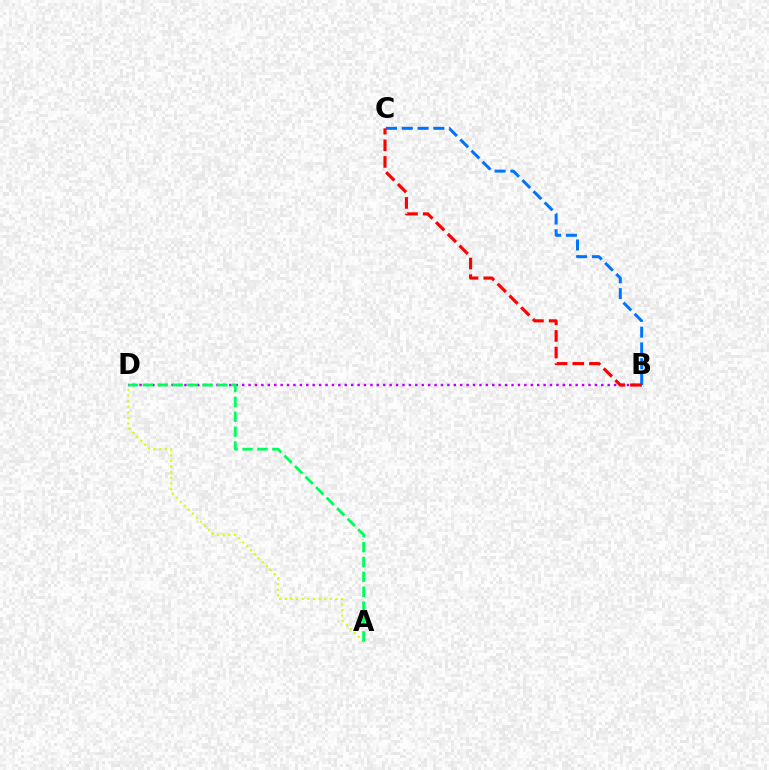{('B', 'D'): [{'color': '#b900ff', 'line_style': 'dotted', 'thickness': 1.74}], ('A', 'D'): [{'color': '#d1ff00', 'line_style': 'dotted', 'thickness': 1.53}, {'color': '#00ff5c', 'line_style': 'dashed', 'thickness': 2.02}], ('B', 'C'): [{'color': '#0074ff', 'line_style': 'dashed', 'thickness': 2.14}, {'color': '#ff0000', 'line_style': 'dashed', 'thickness': 2.26}]}